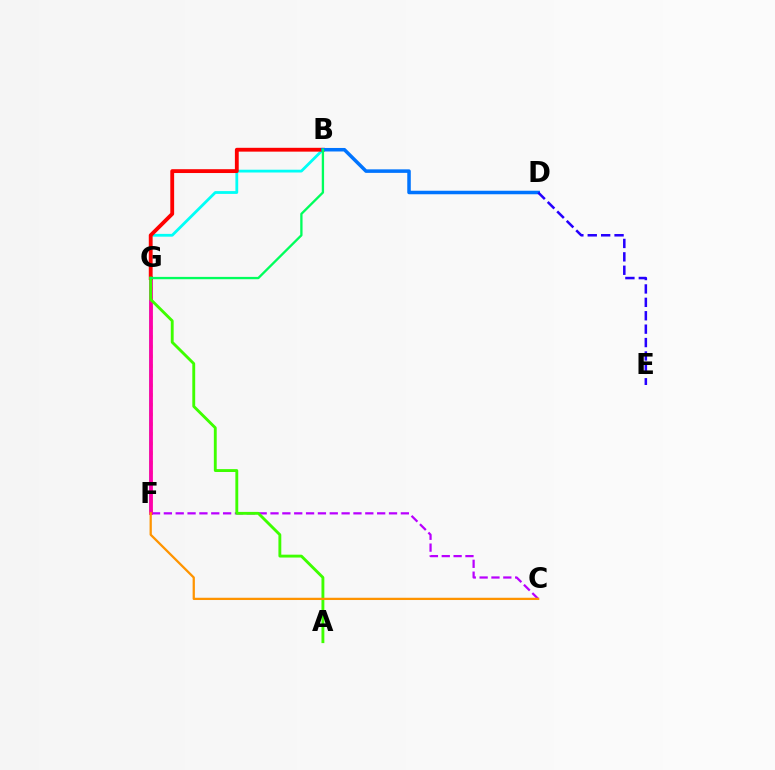{('B', 'F'): [{'color': '#00fff6', 'line_style': 'solid', 'thickness': 2.01}], ('C', 'F'): [{'color': '#b900ff', 'line_style': 'dashed', 'thickness': 1.61}, {'color': '#ff9400', 'line_style': 'solid', 'thickness': 1.63}], ('F', 'G'): [{'color': '#d1ff00', 'line_style': 'dotted', 'thickness': 2.63}, {'color': '#ff00ac', 'line_style': 'solid', 'thickness': 2.73}], ('B', 'G'): [{'color': '#ff0000', 'line_style': 'solid', 'thickness': 2.76}, {'color': '#00ff5c', 'line_style': 'solid', 'thickness': 1.67}], ('B', 'D'): [{'color': '#0074ff', 'line_style': 'solid', 'thickness': 2.53}], ('A', 'G'): [{'color': '#3dff00', 'line_style': 'solid', 'thickness': 2.07}], ('D', 'E'): [{'color': '#2500ff', 'line_style': 'dashed', 'thickness': 1.82}]}